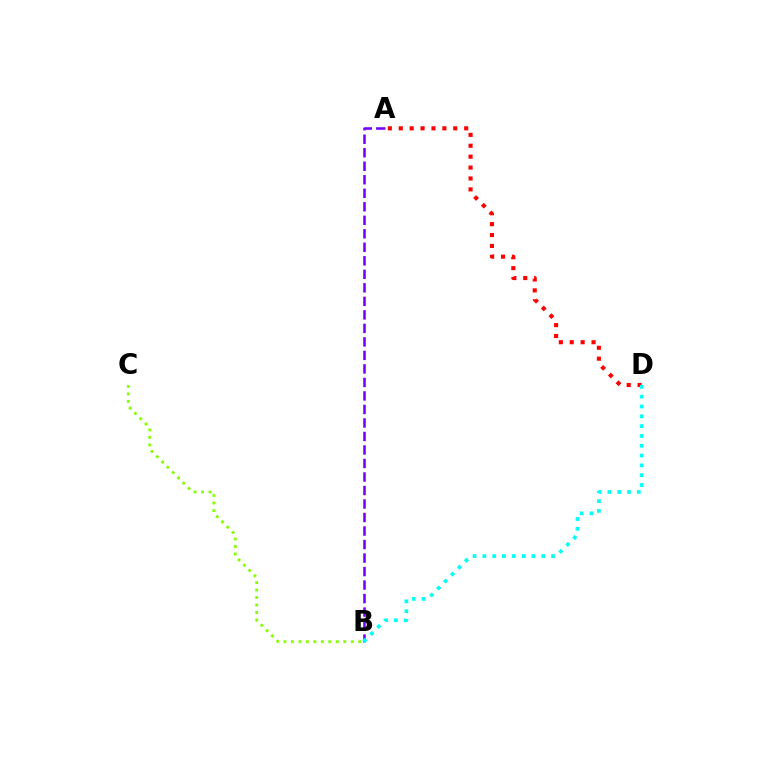{('A', 'D'): [{'color': '#ff0000', 'line_style': 'dotted', 'thickness': 2.96}], ('A', 'B'): [{'color': '#7200ff', 'line_style': 'dashed', 'thickness': 1.84}], ('B', 'C'): [{'color': '#84ff00', 'line_style': 'dotted', 'thickness': 2.03}], ('B', 'D'): [{'color': '#00fff6', 'line_style': 'dotted', 'thickness': 2.67}]}